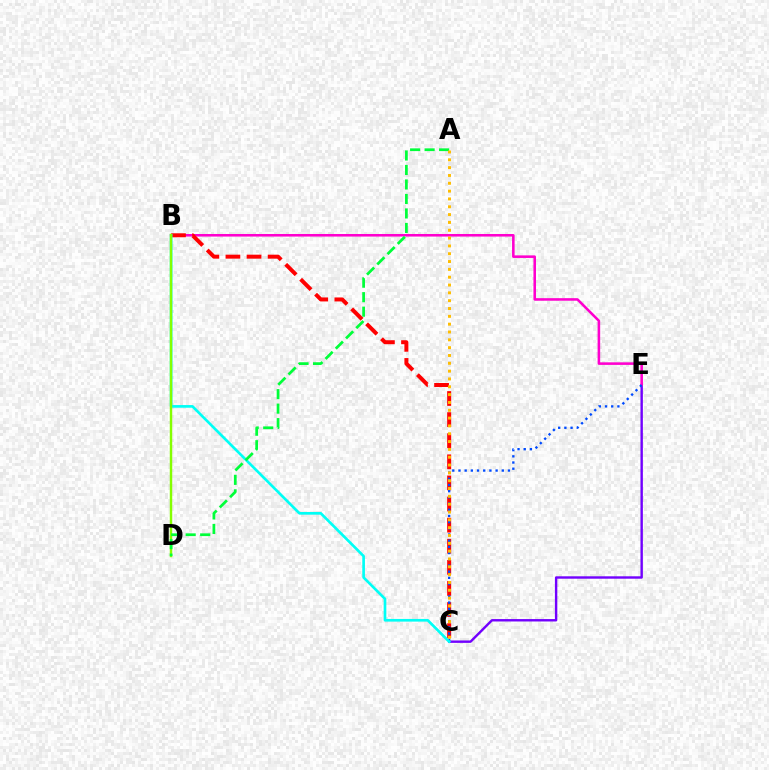{('C', 'E'): [{'color': '#7200ff', 'line_style': 'solid', 'thickness': 1.73}, {'color': '#004bff', 'line_style': 'dotted', 'thickness': 1.68}], ('B', 'E'): [{'color': '#ff00cf', 'line_style': 'solid', 'thickness': 1.85}], ('B', 'C'): [{'color': '#ff0000', 'line_style': 'dashed', 'thickness': 2.87}, {'color': '#00fff6', 'line_style': 'solid', 'thickness': 1.92}], ('B', 'D'): [{'color': '#84ff00', 'line_style': 'solid', 'thickness': 1.76}], ('A', 'D'): [{'color': '#00ff39', 'line_style': 'dashed', 'thickness': 1.97}], ('A', 'C'): [{'color': '#ffbd00', 'line_style': 'dotted', 'thickness': 2.13}]}